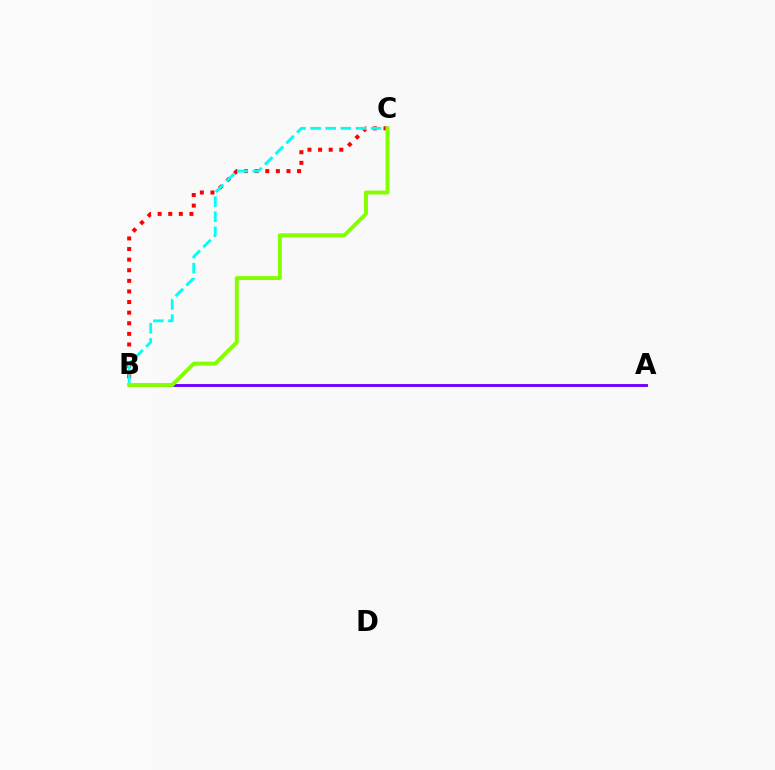{('B', 'C'): [{'color': '#ff0000', 'line_style': 'dotted', 'thickness': 2.88}, {'color': '#00fff6', 'line_style': 'dashed', 'thickness': 2.05}, {'color': '#84ff00', 'line_style': 'solid', 'thickness': 2.81}], ('A', 'B'): [{'color': '#7200ff', 'line_style': 'solid', 'thickness': 2.09}]}